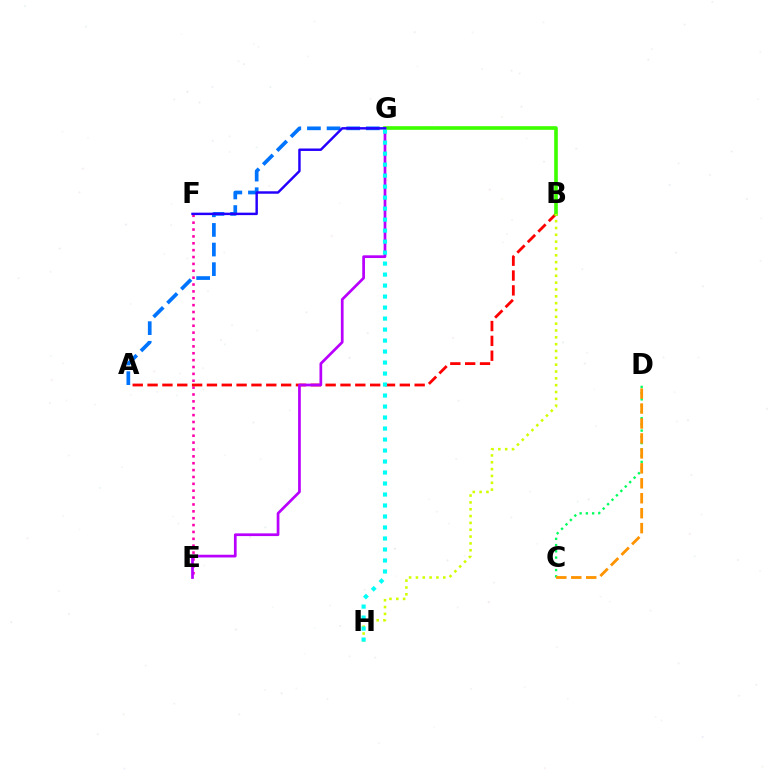{('E', 'F'): [{'color': '#ff00ac', 'line_style': 'dotted', 'thickness': 1.87}], ('C', 'D'): [{'color': '#00ff5c', 'line_style': 'dotted', 'thickness': 1.7}, {'color': '#ff9400', 'line_style': 'dashed', 'thickness': 2.03}], ('A', 'B'): [{'color': '#ff0000', 'line_style': 'dashed', 'thickness': 2.02}], ('B', 'G'): [{'color': '#3dff00', 'line_style': 'solid', 'thickness': 2.62}], ('B', 'H'): [{'color': '#d1ff00', 'line_style': 'dotted', 'thickness': 1.86}], ('A', 'G'): [{'color': '#0074ff', 'line_style': 'dashed', 'thickness': 2.67}], ('E', 'G'): [{'color': '#b900ff', 'line_style': 'solid', 'thickness': 1.96}], ('F', 'G'): [{'color': '#2500ff', 'line_style': 'solid', 'thickness': 1.77}], ('G', 'H'): [{'color': '#00fff6', 'line_style': 'dotted', 'thickness': 2.99}]}